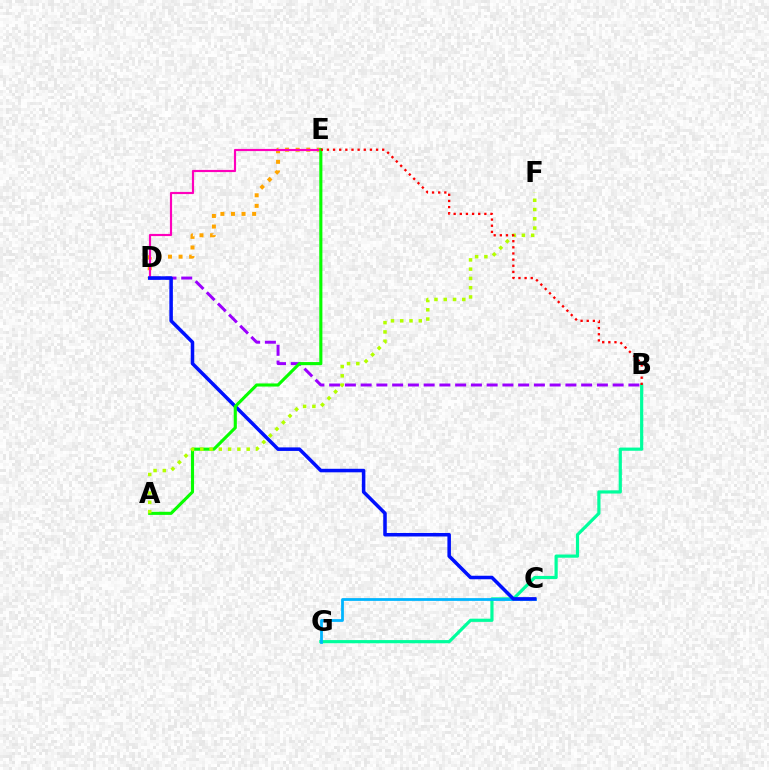{('B', 'G'): [{'color': '#00ff9d', 'line_style': 'solid', 'thickness': 2.3}], ('B', 'D'): [{'color': '#9b00ff', 'line_style': 'dashed', 'thickness': 2.14}], ('D', 'E'): [{'color': '#ffa500', 'line_style': 'dotted', 'thickness': 2.87}, {'color': '#ff00bd', 'line_style': 'solid', 'thickness': 1.57}], ('C', 'G'): [{'color': '#00b5ff', 'line_style': 'solid', 'thickness': 2.0}], ('C', 'D'): [{'color': '#0010ff', 'line_style': 'solid', 'thickness': 2.54}], ('A', 'E'): [{'color': '#08ff00', 'line_style': 'solid', 'thickness': 2.24}], ('A', 'F'): [{'color': '#b3ff00', 'line_style': 'dotted', 'thickness': 2.52}], ('B', 'E'): [{'color': '#ff0000', 'line_style': 'dotted', 'thickness': 1.67}]}